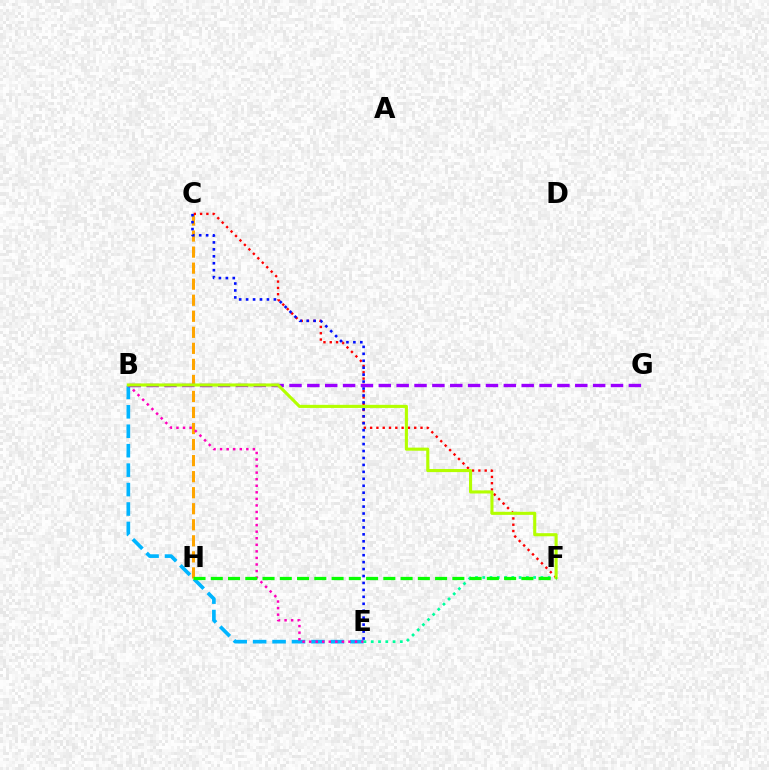{('B', 'E'): [{'color': '#00b5ff', 'line_style': 'dashed', 'thickness': 2.64}, {'color': '#ff00bd', 'line_style': 'dotted', 'thickness': 1.78}], ('C', 'H'): [{'color': '#ffa500', 'line_style': 'dashed', 'thickness': 2.18}], ('C', 'F'): [{'color': '#ff0000', 'line_style': 'dotted', 'thickness': 1.71}], ('C', 'E'): [{'color': '#0010ff', 'line_style': 'dotted', 'thickness': 1.89}], ('E', 'F'): [{'color': '#00ff9d', 'line_style': 'dotted', 'thickness': 1.97}], ('B', 'G'): [{'color': '#9b00ff', 'line_style': 'dashed', 'thickness': 2.43}], ('B', 'F'): [{'color': '#b3ff00', 'line_style': 'solid', 'thickness': 2.23}], ('F', 'H'): [{'color': '#08ff00', 'line_style': 'dashed', 'thickness': 2.34}]}